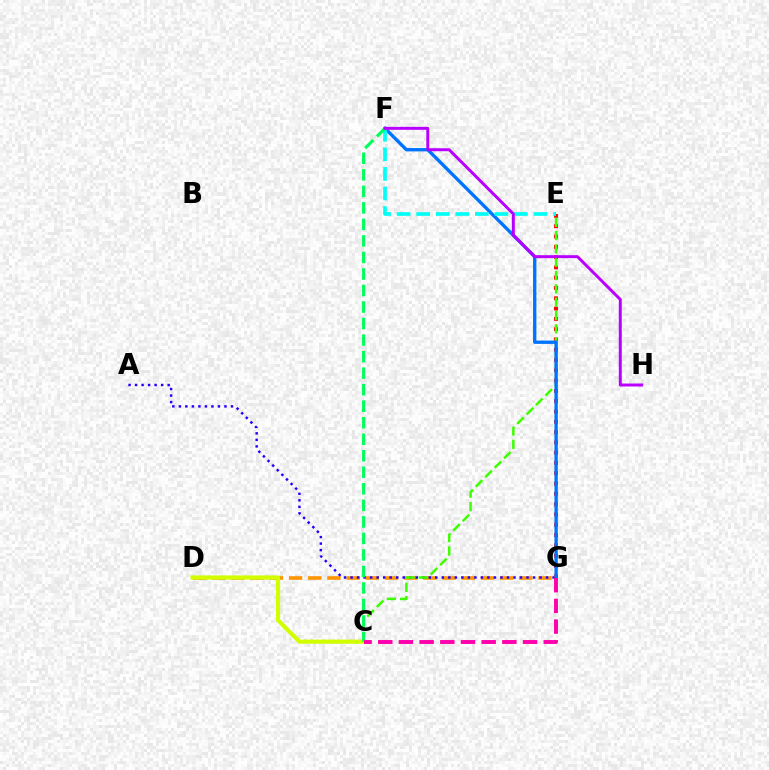{('D', 'G'): [{'color': '#ff9400', 'line_style': 'dashed', 'thickness': 2.61}], ('A', 'G'): [{'color': '#2500ff', 'line_style': 'dotted', 'thickness': 1.77}], ('E', 'G'): [{'color': '#ff0000', 'line_style': 'dotted', 'thickness': 2.8}], ('C', 'E'): [{'color': '#3dff00', 'line_style': 'dashed', 'thickness': 1.81}], ('C', 'D'): [{'color': '#d1ff00', 'line_style': 'solid', 'thickness': 2.99}], ('F', 'G'): [{'color': '#0074ff', 'line_style': 'solid', 'thickness': 2.41}], ('E', 'F'): [{'color': '#00fff6', 'line_style': 'dashed', 'thickness': 2.66}], ('C', 'F'): [{'color': '#00ff5c', 'line_style': 'dashed', 'thickness': 2.25}], ('C', 'G'): [{'color': '#ff00ac', 'line_style': 'dashed', 'thickness': 2.81}], ('F', 'H'): [{'color': '#b900ff', 'line_style': 'solid', 'thickness': 2.14}]}